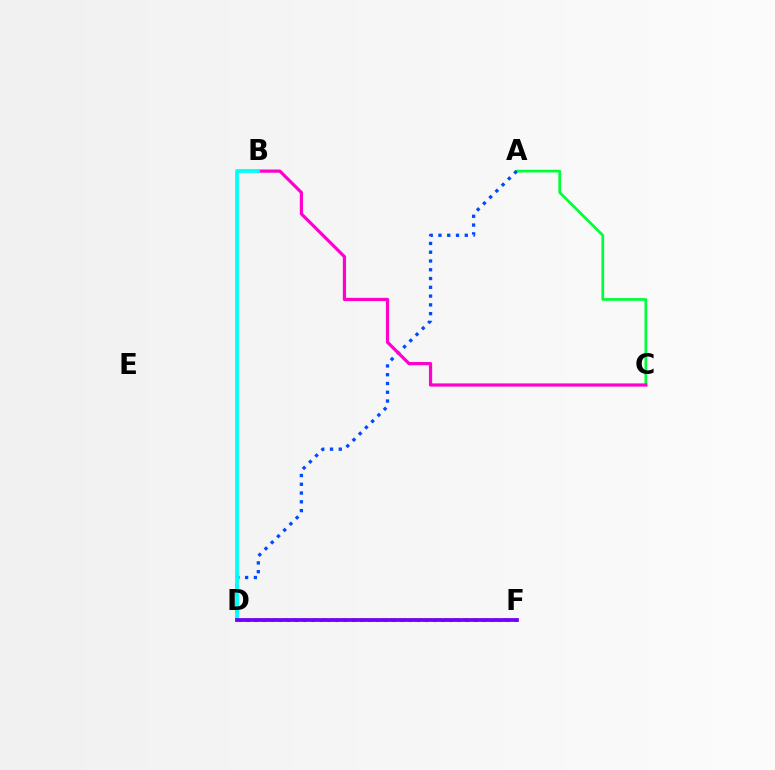{('D', 'F'): [{'color': '#ffbd00', 'line_style': 'dotted', 'thickness': 2.59}, {'color': '#84ff00', 'line_style': 'dotted', 'thickness': 2.72}, {'color': '#ff0000', 'line_style': 'dotted', 'thickness': 2.21}, {'color': '#7200ff', 'line_style': 'solid', 'thickness': 2.7}], ('A', 'C'): [{'color': '#00ff39', 'line_style': 'solid', 'thickness': 1.96}], ('A', 'D'): [{'color': '#004bff', 'line_style': 'dotted', 'thickness': 2.38}], ('B', 'C'): [{'color': '#ff00cf', 'line_style': 'solid', 'thickness': 2.31}], ('B', 'D'): [{'color': '#00fff6', 'line_style': 'solid', 'thickness': 2.72}]}